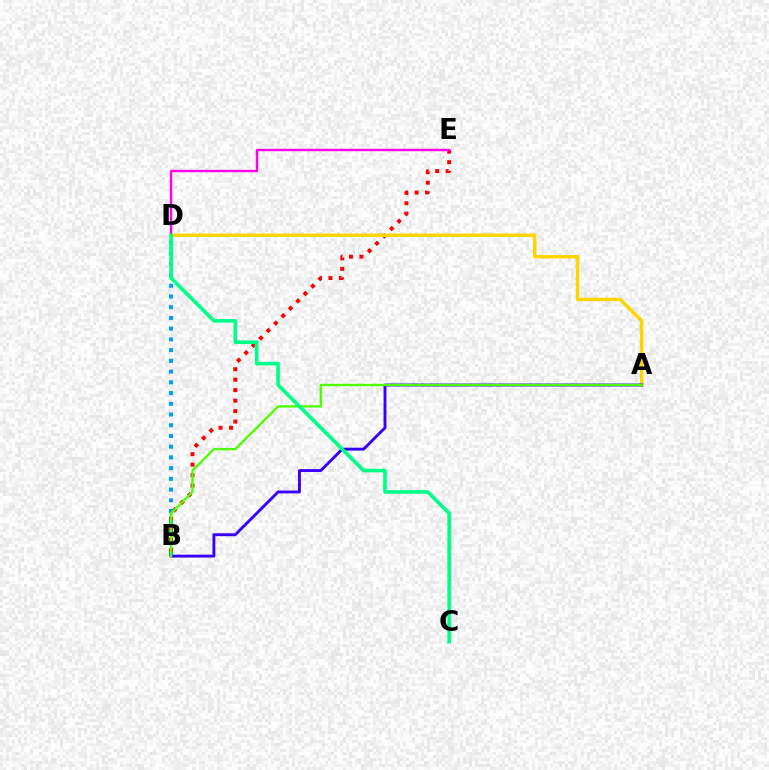{('B', 'E'): [{'color': '#ff0000', 'line_style': 'dotted', 'thickness': 2.85}], ('B', 'D'): [{'color': '#009eff', 'line_style': 'dotted', 'thickness': 2.91}], ('A', 'D'): [{'color': '#ffd500', 'line_style': 'solid', 'thickness': 2.5}], ('D', 'E'): [{'color': '#ff00ed', 'line_style': 'solid', 'thickness': 1.72}], ('A', 'B'): [{'color': '#3700ff', 'line_style': 'solid', 'thickness': 2.09}, {'color': '#4fff00', 'line_style': 'solid', 'thickness': 1.71}], ('C', 'D'): [{'color': '#00ff86', 'line_style': 'solid', 'thickness': 2.61}]}